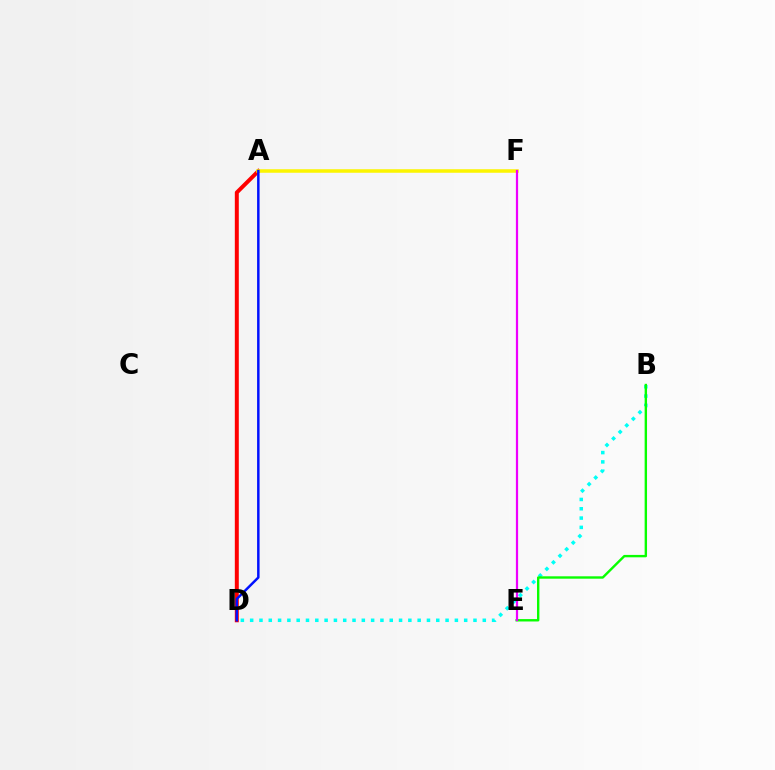{('B', 'D'): [{'color': '#00fff6', 'line_style': 'dotted', 'thickness': 2.53}], ('B', 'E'): [{'color': '#08ff00', 'line_style': 'solid', 'thickness': 1.72}], ('A', 'D'): [{'color': '#ff0000', 'line_style': 'solid', 'thickness': 2.86}, {'color': '#0010ff', 'line_style': 'solid', 'thickness': 1.78}], ('A', 'F'): [{'color': '#fcf500', 'line_style': 'solid', 'thickness': 2.53}], ('E', 'F'): [{'color': '#ee00ff', 'line_style': 'solid', 'thickness': 1.6}]}